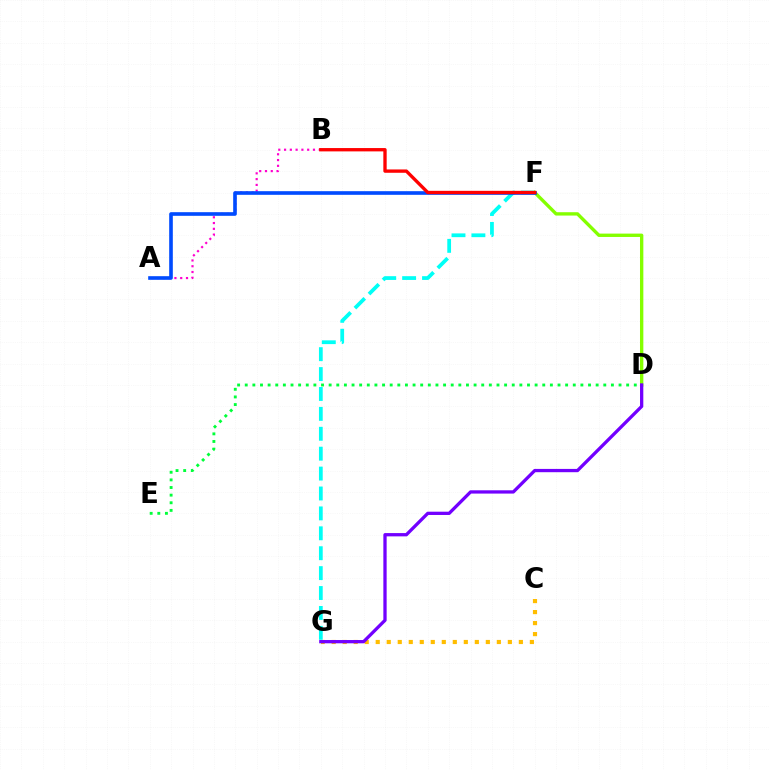{('C', 'G'): [{'color': '#ffbd00', 'line_style': 'dotted', 'thickness': 2.99}], ('F', 'G'): [{'color': '#00fff6', 'line_style': 'dashed', 'thickness': 2.7}], ('A', 'B'): [{'color': '#ff00cf', 'line_style': 'dotted', 'thickness': 1.57}], ('D', 'F'): [{'color': '#84ff00', 'line_style': 'solid', 'thickness': 2.41}], ('D', 'E'): [{'color': '#00ff39', 'line_style': 'dotted', 'thickness': 2.07}], ('D', 'G'): [{'color': '#7200ff', 'line_style': 'solid', 'thickness': 2.37}], ('A', 'F'): [{'color': '#004bff', 'line_style': 'solid', 'thickness': 2.62}], ('B', 'F'): [{'color': '#ff0000', 'line_style': 'solid', 'thickness': 2.4}]}